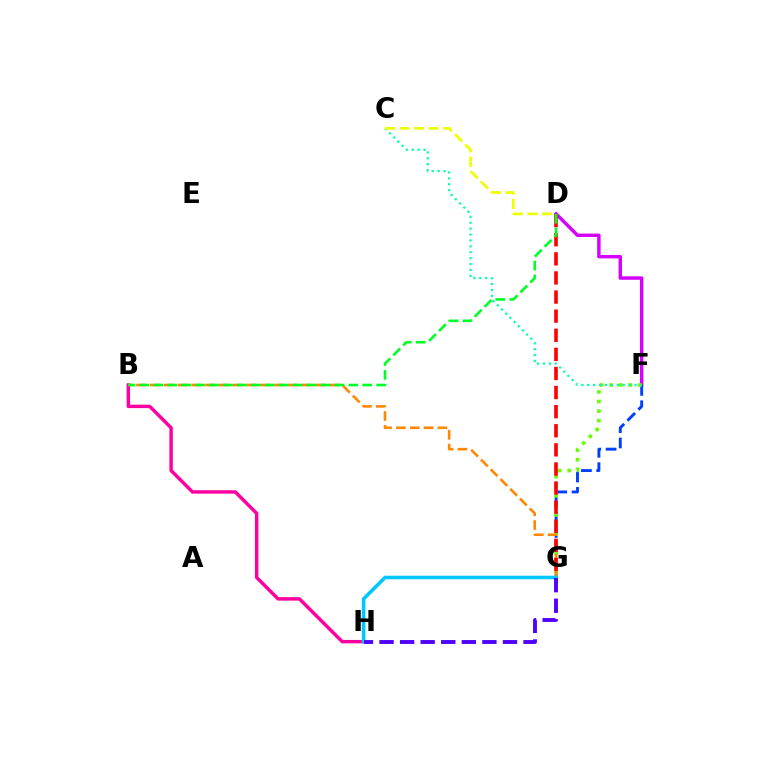{('D', 'F'): [{'color': '#d600ff', 'line_style': 'solid', 'thickness': 2.47}], ('B', 'H'): [{'color': '#ff00a0', 'line_style': 'solid', 'thickness': 2.48}], ('F', 'G'): [{'color': '#003fff', 'line_style': 'dashed', 'thickness': 2.09}, {'color': '#66ff00', 'line_style': 'dotted', 'thickness': 2.6}], ('B', 'G'): [{'color': '#ff8800', 'line_style': 'dashed', 'thickness': 1.88}], ('D', 'G'): [{'color': '#ff0000', 'line_style': 'dashed', 'thickness': 2.59}], ('B', 'D'): [{'color': '#00ff27', 'line_style': 'dashed', 'thickness': 1.89}], ('C', 'F'): [{'color': '#00ffaf', 'line_style': 'dotted', 'thickness': 1.61}], ('G', 'H'): [{'color': '#00c7ff', 'line_style': 'solid', 'thickness': 2.57}, {'color': '#4f00ff', 'line_style': 'dashed', 'thickness': 2.79}], ('C', 'D'): [{'color': '#eeff00', 'line_style': 'dashed', 'thickness': 1.97}]}